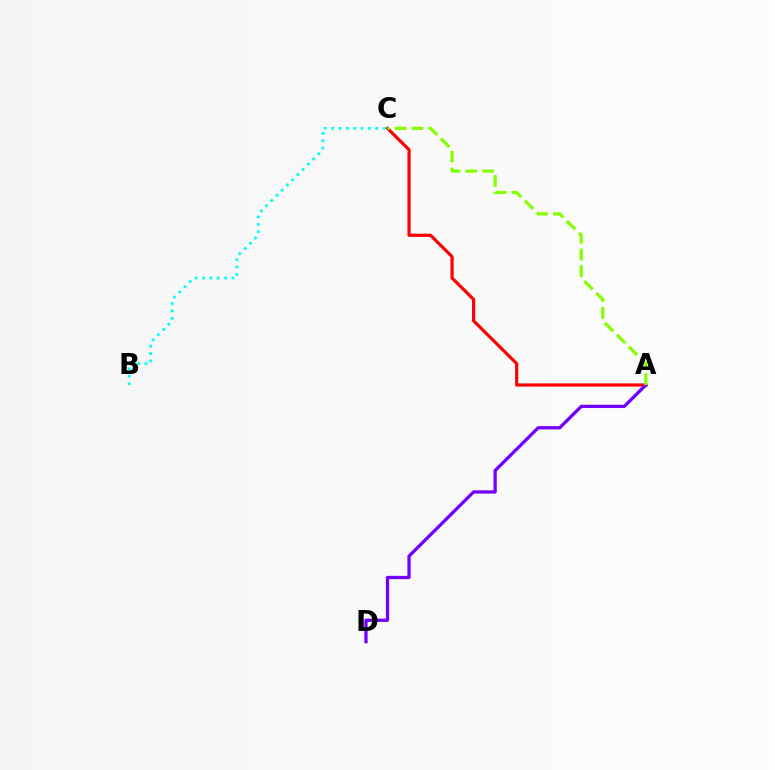{('A', 'C'): [{'color': '#ff0000', 'line_style': 'solid', 'thickness': 2.3}, {'color': '#84ff00', 'line_style': 'dashed', 'thickness': 2.29}], ('A', 'D'): [{'color': '#7200ff', 'line_style': 'solid', 'thickness': 2.36}], ('B', 'C'): [{'color': '#00fff6', 'line_style': 'dotted', 'thickness': 2.0}]}